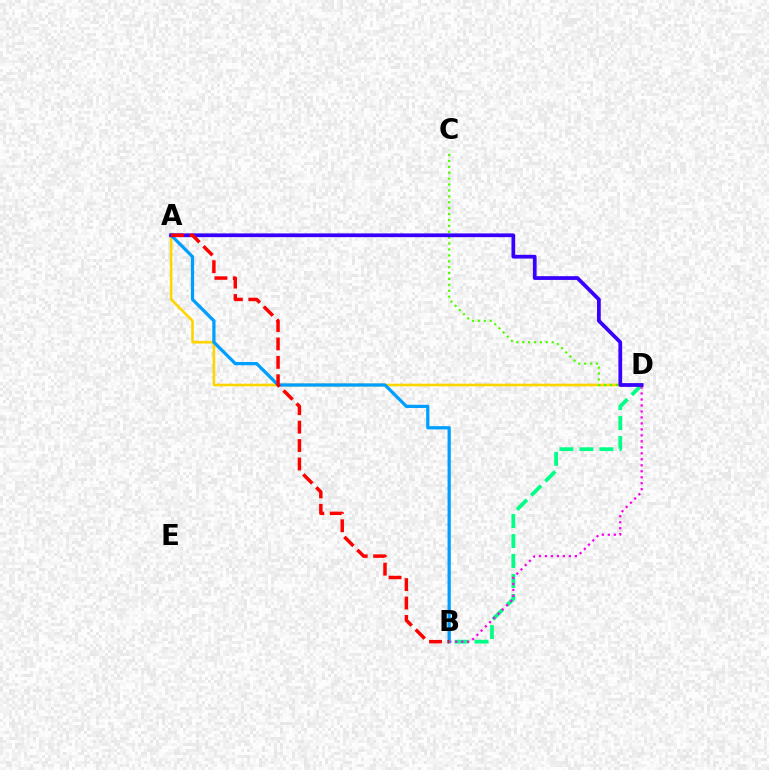{('B', 'D'): [{'color': '#00ff86', 'line_style': 'dashed', 'thickness': 2.71}, {'color': '#ff00ed', 'line_style': 'dotted', 'thickness': 1.63}], ('A', 'D'): [{'color': '#ffd500', 'line_style': 'solid', 'thickness': 1.89}, {'color': '#3700ff', 'line_style': 'solid', 'thickness': 2.7}], ('C', 'D'): [{'color': '#4fff00', 'line_style': 'dotted', 'thickness': 1.6}], ('A', 'B'): [{'color': '#009eff', 'line_style': 'solid', 'thickness': 2.34}, {'color': '#ff0000', 'line_style': 'dashed', 'thickness': 2.5}]}